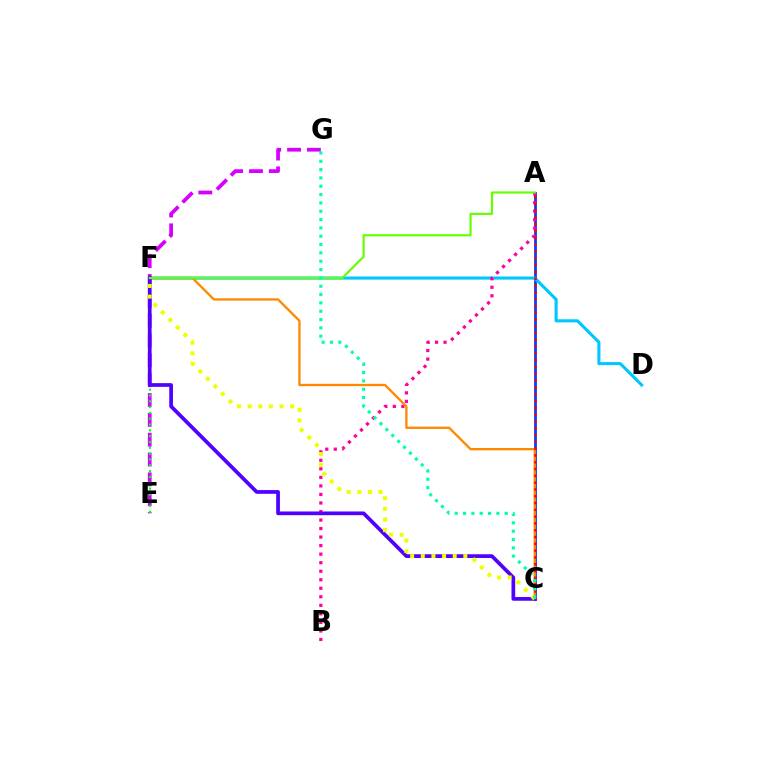{('A', 'C'): [{'color': '#003fff', 'line_style': 'solid', 'thickness': 1.99}, {'color': '#ff0000', 'line_style': 'dotted', 'thickness': 1.85}], ('D', 'F'): [{'color': '#00c7ff', 'line_style': 'solid', 'thickness': 2.24}], ('E', 'G'): [{'color': '#d600ff', 'line_style': 'dashed', 'thickness': 2.69}], ('A', 'B'): [{'color': '#ff00a0', 'line_style': 'dotted', 'thickness': 2.32}], ('E', 'F'): [{'color': '#00ff27', 'line_style': 'dotted', 'thickness': 1.58}], ('C', 'F'): [{'color': '#ff8800', 'line_style': 'solid', 'thickness': 1.67}, {'color': '#4f00ff', 'line_style': 'solid', 'thickness': 2.67}, {'color': '#eeff00', 'line_style': 'dotted', 'thickness': 2.89}], ('A', 'F'): [{'color': '#66ff00', 'line_style': 'solid', 'thickness': 1.57}], ('C', 'G'): [{'color': '#00ffaf', 'line_style': 'dotted', 'thickness': 2.26}]}